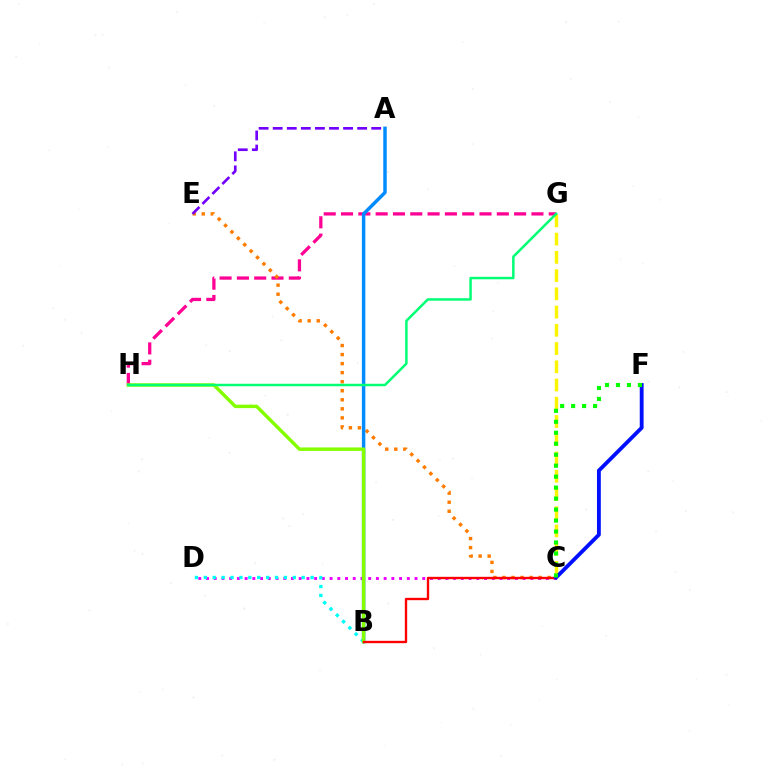{('G', 'H'): [{'color': '#ff0094', 'line_style': 'dashed', 'thickness': 2.35}, {'color': '#00ff74', 'line_style': 'solid', 'thickness': 1.78}], ('C', 'D'): [{'color': '#ee00ff', 'line_style': 'dotted', 'thickness': 2.1}], ('B', 'D'): [{'color': '#00fff6', 'line_style': 'dotted', 'thickness': 2.42}], ('C', 'E'): [{'color': '#ff7c00', 'line_style': 'dotted', 'thickness': 2.46}], ('C', 'G'): [{'color': '#fcf500', 'line_style': 'dashed', 'thickness': 2.48}], ('A', 'B'): [{'color': '#008cff', 'line_style': 'solid', 'thickness': 2.49}], ('B', 'H'): [{'color': '#84ff00', 'line_style': 'solid', 'thickness': 2.5}], ('A', 'E'): [{'color': '#7200ff', 'line_style': 'dashed', 'thickness': 1.91}], ('B', 'C'): [{'color': '#ff0000', 'line_style': 'solid', 'thickness': 1.7}], ('C', 'F'): [{'color': '#0010ff', 'line_style': 'solid', 'thickness': 2.77}, {'color': '#08ff00', 'line_style': 'dotted', 'thickness': 2.98}]}